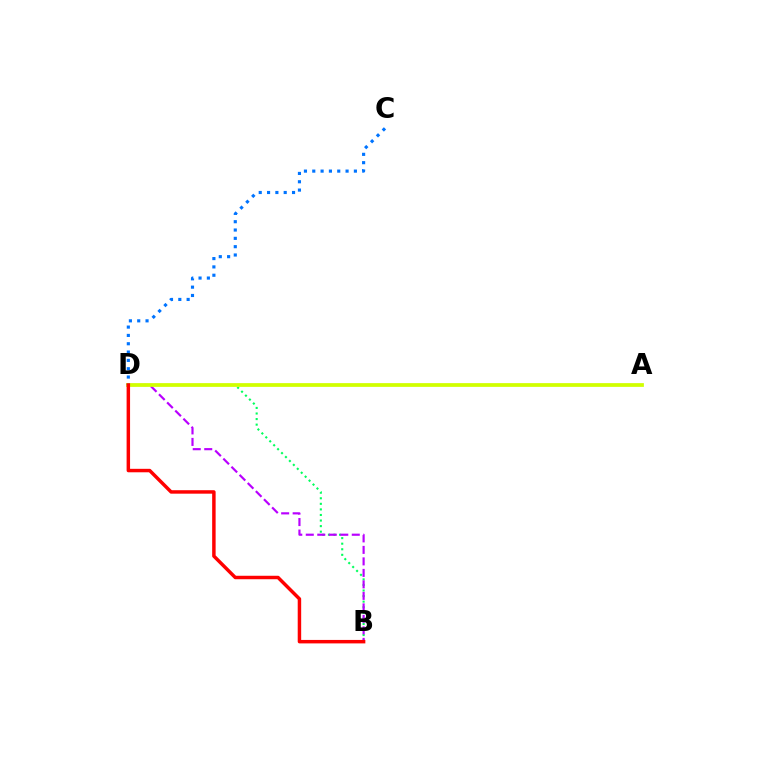{('B', 'D'): [{'color': '#00ff5c', 'line_style': 'dotted', 'thickness': 1.51}, {'color': '#b900ff', 'line_style': 'dashed', 'thickness': 1.56}, {'color': '#ff0000', 'line_style': 'solid', 'thickness': 2.5}], ('A', 'D'): [{'color': '#d1ff00', 'line_style': 'solid', 'thickness': 2.7}], ('C', 'D'): [{'color': '#0074ff', 'line_style': 'dotted', 'thickness': 2.26}]}